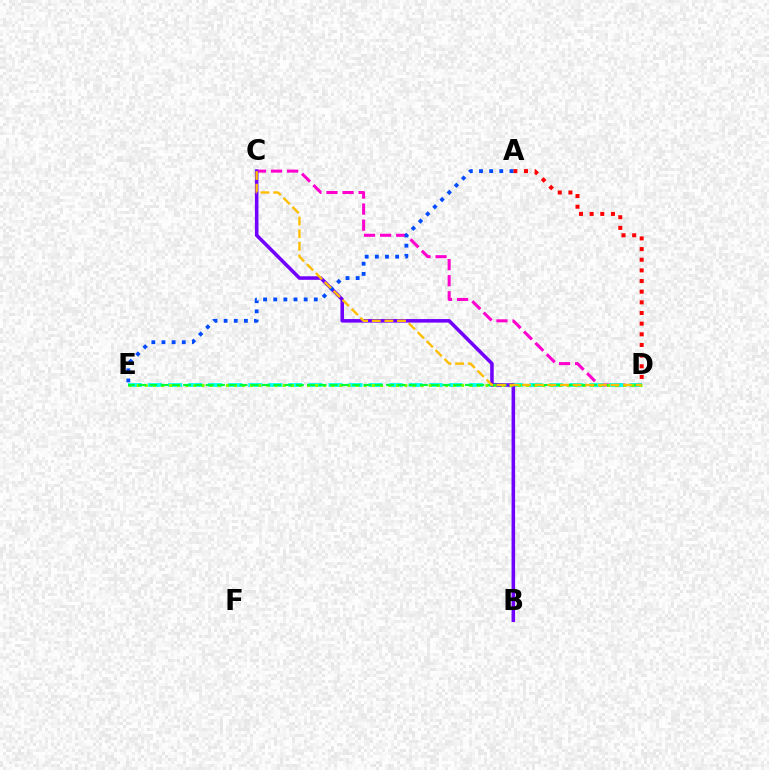{('C', 'D'): [{'color': '#ff00cf', 'line_style': 'dashed', 'thickness': 2.18}, {'color': '#ffbd00', 'line_style': 'dashed', 'thickness': 1.72}], ('A', 'D'): [{'color': '#ff0000', 'line_style': 'dotted', 'thickness': 2.89}], ('D', 'E'): [{'color': '#00fff6', 'line_style': 'dashed', 'thickness': 2.72}, {'color': '#84ff00', 'line_style': 'dotted', 'thickness': 2.2}, {'color': '#00ff39', 'line_style': 'dashed', 'thickness': 1.53}], ('B', 'C'): [{'color': '#7200ff', 'line_style': 'solid', 'thickness': 2.56}], ('A', 'E'): [{'color': '#004bff', 'line_style': 'dotted', 'thickness': 2.76}]}